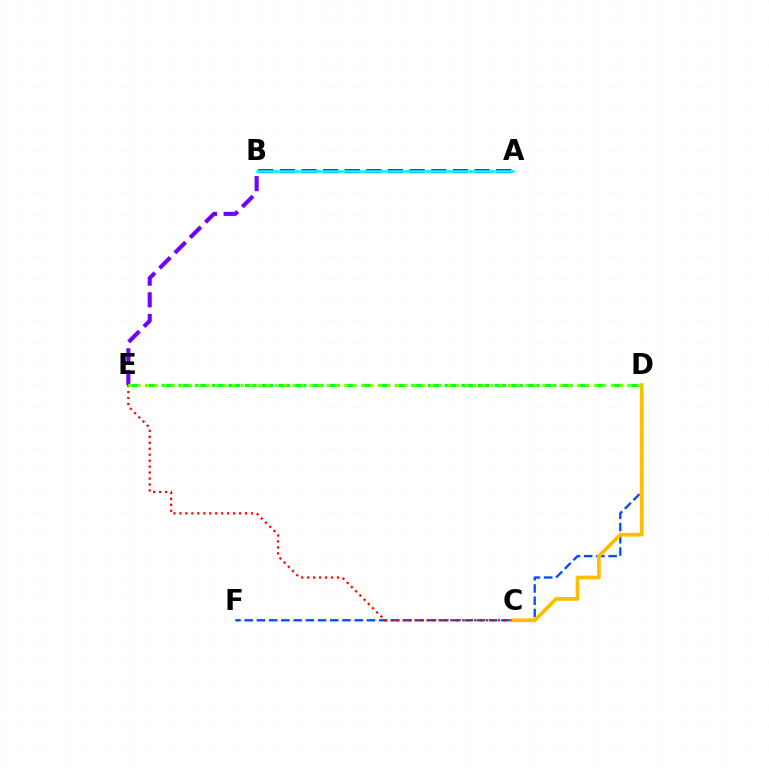{('A', 'B'): [{'color': '#ff00cf', 'line_style': 'dotted', 'thickness': 1.89}, {'color': '#00fff6', 'line_style': 'solid', 'thickness': 1.87}], ('A', 'E'): [{'color': '#7200ff', 'line_style': 'dashed', 'thickness': 2.94}], ('D', 'F'): [{'color': '#004bff', 'line_style': 'dashed', 'thickness': 1.66}], ('C', 'E'): [{'color': '#ff0000', 'line_style': 'dotted', 'thickness': 1.62}], ('D', 'E'): [{'color': '#00ff39', 'line_style': 'dashed', 'thickness': 2.26}, {'color': '#84ff00', 'line_style': 'dotted', 'thickness': 2.34}], ('C', 'D'): [{'color': '#ffbd00', 'line_style': 'solid', 'thickness': 2.67}]}